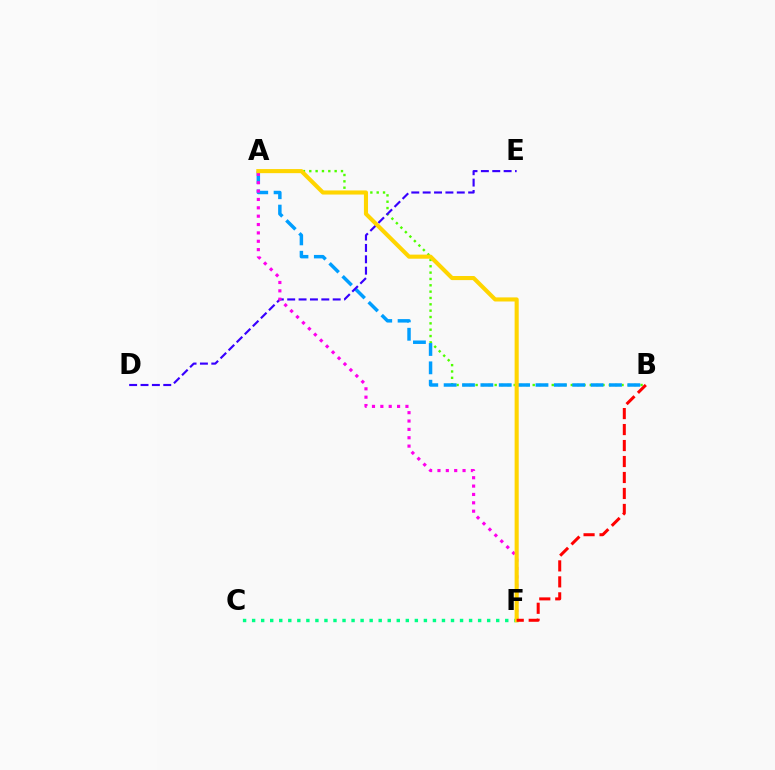{('A', 'B'): [{'color': '#4fff00', 'line_style': 'dotted', 'thickness': 1.72}, {'color': '#009eff', 'line_style': 'dashed', 'thickness': 2.5}], ('C', 'F'): [{'color': '#00ff86', 'line_style': 'dotted', 'thickness': 2.46}], ('D', 'E'): [{'color': '#3700ff', 'line_style': 'dashed', 'thickness': 1.54}], ('A', 'F'): [{'color': '#ff00ed', 'line_style': 'dotted', 'thickness': 2.27}, {'color': '#ffd500', 'line_style': 'solid', 'thickness': 2.95}], ('B', 'F'): [{'color': '#ff0000', 'line_style': 'dashed', 'thickness': 2.17}]}